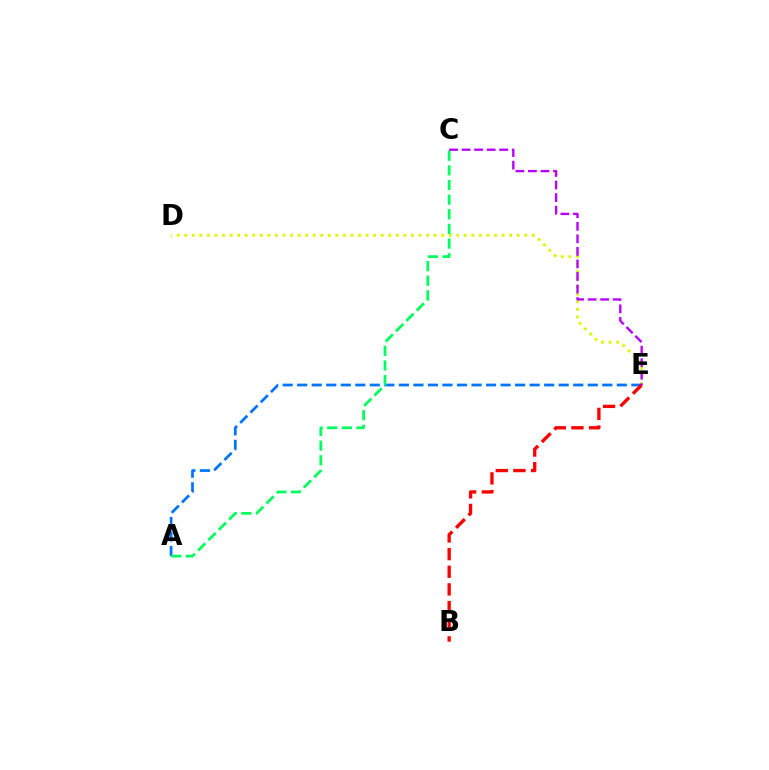{('D', 'E'): [{'color': '#d1ff00', 'line_style': 'dotted', 'thickness': 2.05}], ('A', 'E'): [{'color': '#0074ff', 'line_style': 'dashed', 'thickness': 1.97}], ('B', 'E'): [{'color': '#ff0000', 'line_style': 'dashed', 'thickness': 2.4}], ('A', 'C'): [{'color': '#00ff5c', 'line_style': 'dashed', 'thickness': 1.99}], ('C', 'E'): [{'color': '#b900ff', 'line_style': 'dashed', 'thickness': 1.7}]}